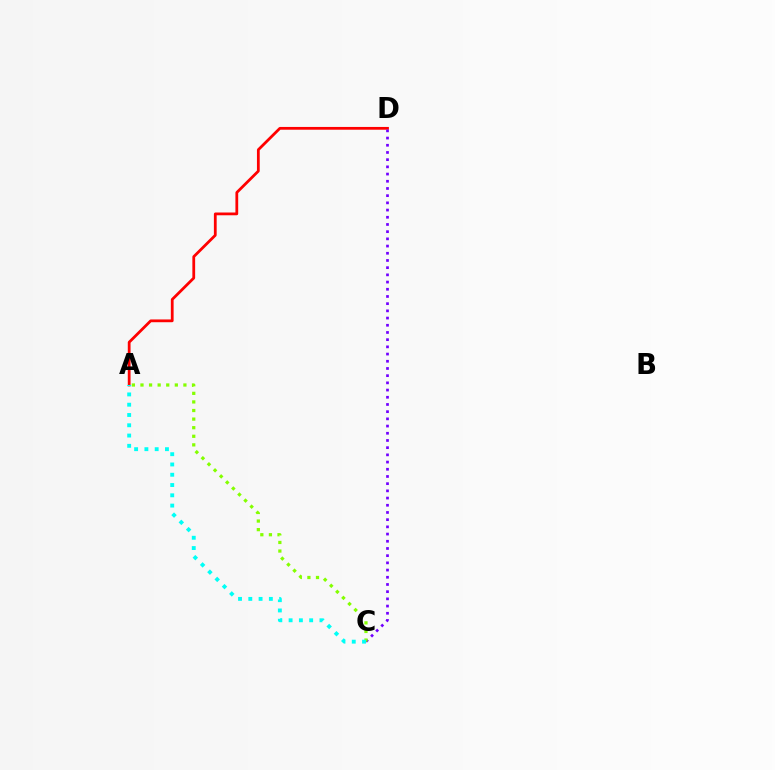{('A', 'D'): [{'color': '#ff0000', 'line_style': 'solid', 'thickness': 2.0}], ('C', 'D'): [{'color': '#7200ff', 'line_style': 'dotted', 'thickness': 1.96}], ('A', 'C'): [{'color': '#84ff00', 'line_style': 'dotted', 'thickness': 2.33}, {'color': '#00fff6', 'line_style': 'dotted', 'thickness': 2.79}]}